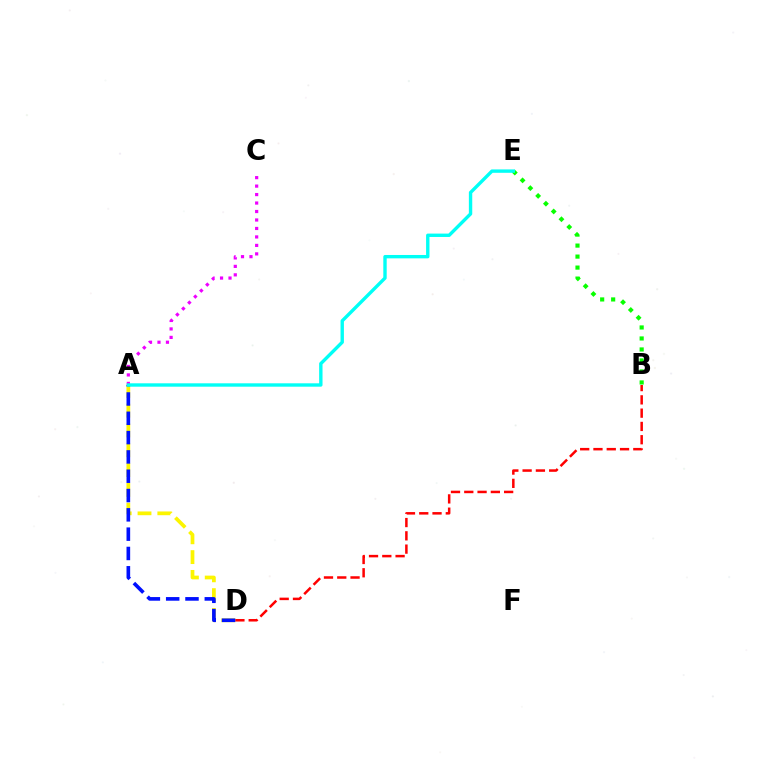{('A', 'D'): [{'color': '#fcf500', 'line_style': 'dashed', 'thickness': 2.69}, {'color': '#0010ff', 'line_style': 'dashed', 'thickness': 2.62}], ('B', 'E'): [{'color': '#08ff00', 'line_style': 'dotted', 'thickness': 2.99}], ('B', 'D'): [{'color': '#ff0000', 'line_style': 'dashed', 'thickness': 1.8}], ('A', 'C'): [{'color': '#ee00ff', 'line_style': 'dotted', 'thickness': 2.3}], ('A', 'E'): [{'color': '#00fff6', 'line_style': 'solid', 'thickness': 2.43}]}